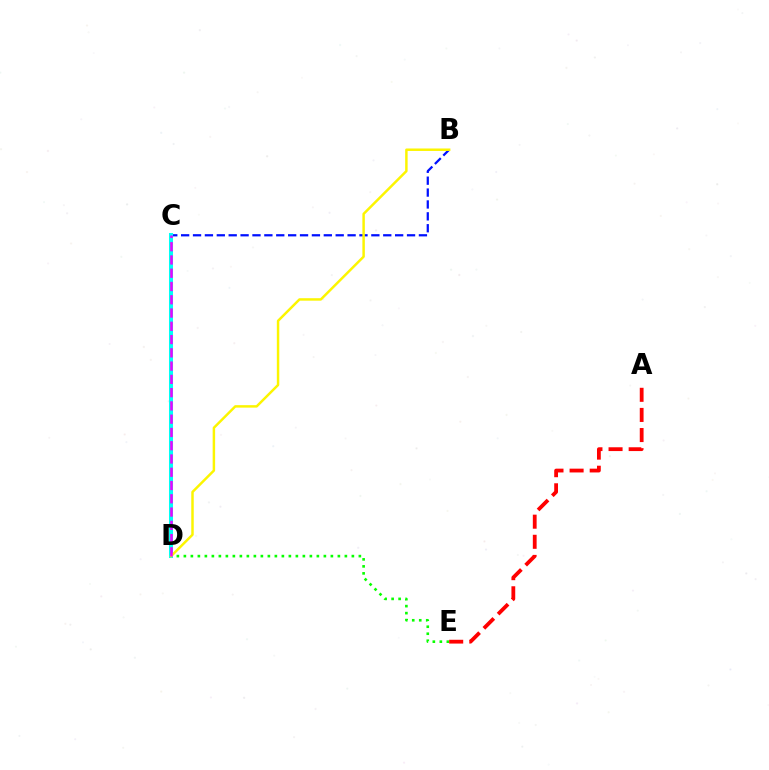{('D', 'E'): [{'color': '#08ff00', 'line_style': 'dotted', 'thickness': 1.9}], ('B', 'C'): [{'color': '#0010ff', 'line_style': 'dashed', 'thickness': 1.62}], ('A', 'E'): [{'color': '#ff0000', 'line_style': 'dashed', 'thickness': 2.73}], ('C', 'D'): [{'color': '#00fff6', 'line_style': 'solid', 'thickness': 2.91}, {'color': '#ee00ff', 'line_style': 'dashed', 'thickness': 1.8}], ('B', 'D'): [{'color': '#fcf500', 'line_style': 'solid', 'thickness': 1.78}]}